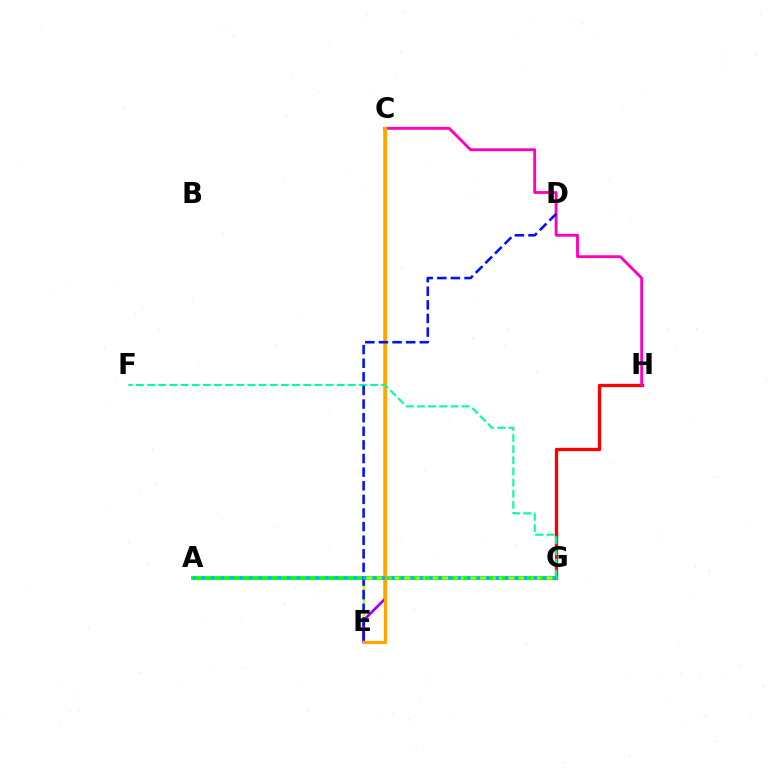{('G', 'H'): [{'color': '#ff0000', 'line_style': 'solid', 'thickness': 2.38}], ('A', 'G'): [{'color': '#08ff00', 'line_style': 'solid', 'thickness': 2.69}, {'color': '#00b5ff', 'line_style': 'dotted', 'thickness': 2.58}], ('E', 'G'): [{'color': '#b3ff00', 'line_style': 'dashed', 'thickness': 1.75}], ('C', 'H'): [{'color': '#ff00bd', 'line_style': 'solid', 'thickness': 2.05}], ('C', 'E'): [{'color': '#9b00ff', 'line_style': 'solid', 'thickness': 1.93}, {'color': '#ffa500', 'line_style': 'solid', 'thickness': 2.29}], ('F', 'G'): [{'color': '#00ff9d', 'line_style': 'dashed', 'thickness': 1.51}], ('D', 'E'): [{'color': '#0010ff', 'line_style': 'dashed', 'thickness': 1.85}]}